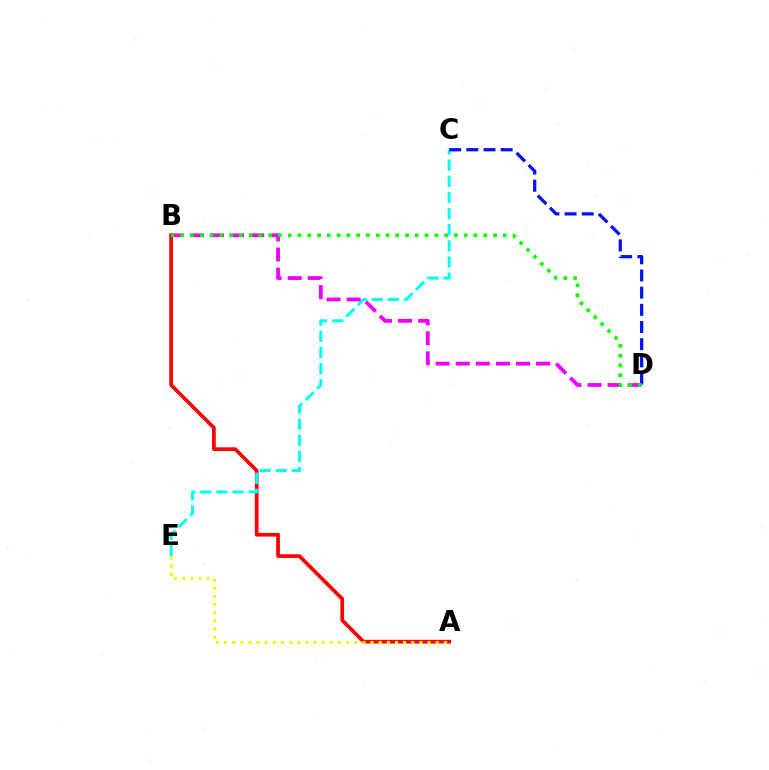{('A', 'B'): [{'color': '#ff0000', 'line_style': 'solid', 'thickness': 2.66}], ('C', 'E'): [{'color': '#00fff6', 'line_style': 'dashed', 'thickness': 2.19}], ('B', 'D'): [{'color': '#ee00ff', 'line_style': 'dashed', 'thickness': 2.73}, {'color': '#08ff00', 'line_style': 'dotted', 'thickness': 2.66}], ('A', 'E'): [{'color': '#fcf500', 'line_style': 'dotted', 'thickness': 2.21}], ('C', 'D'): [{'color': '#0010ff', 'line_style': 'dashed', 'thickness': 2.33}]}